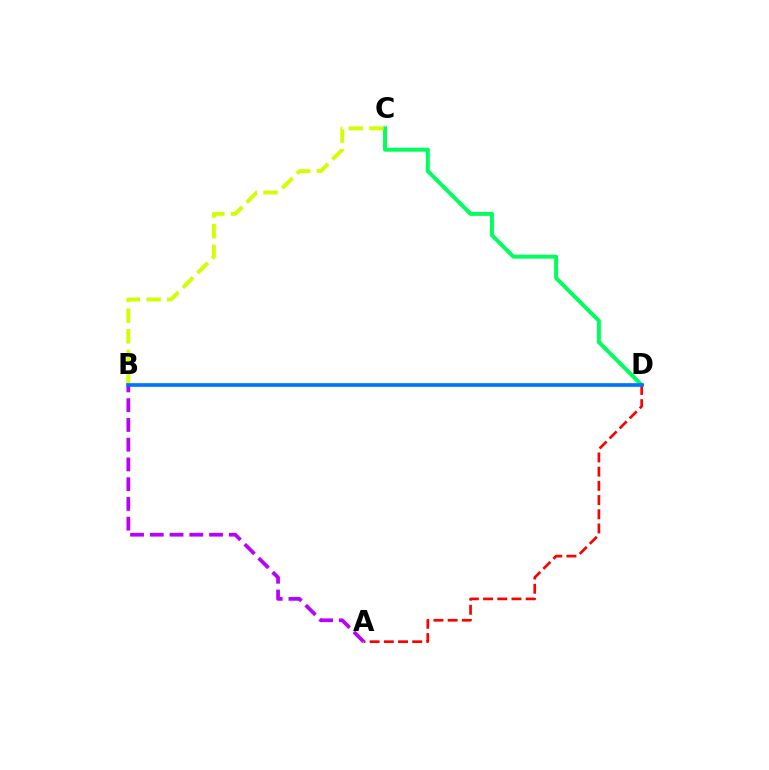{('C', 'D'): [{'color': '#00ff5c', 'line_style': 'solid', 'thickness': 2.85}], ('B', 'C'): [{'color': '#d1ff00', 'line_style': 'dashed', 'thickness': 2.81}], ('A', 'D'): [{'color': '#ff0000', 'line_style': 'dashed', 'thickness': 1.93}], ('A', 'B'): [{'color': '#b900ff', 'line_style': 'dashed', 'thickness': 2.68}], ('B', 'D'): [{'color': '#0074ff', 'line_style': 'solid', 'thickness': 2.64}]}